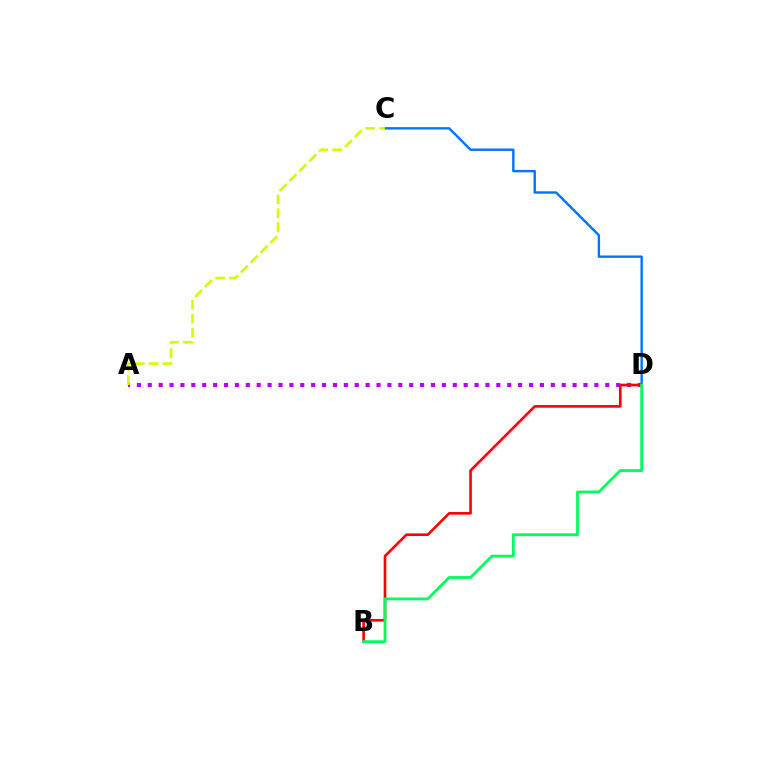{('C', 'D'): [{'color': '#0074ff', 'line_style': 'solid', 'thickness': 1.73}], ('A', 'D'): [{'color': '#b900ff', 'line_style': 'dotted', 'thickness': 2.96}], ('A', 'C'): [{'color': '#d1ff00', 'line_style': 'dashed', 'thickness': 1.89}], ('B', 'D'): [{'color': '#ff0000', 'line_style': 'solid', 'thickness': 1.89}, {'color': '#00ff5c', 'line_style': 'solid', 'thickness': 2.02}]}